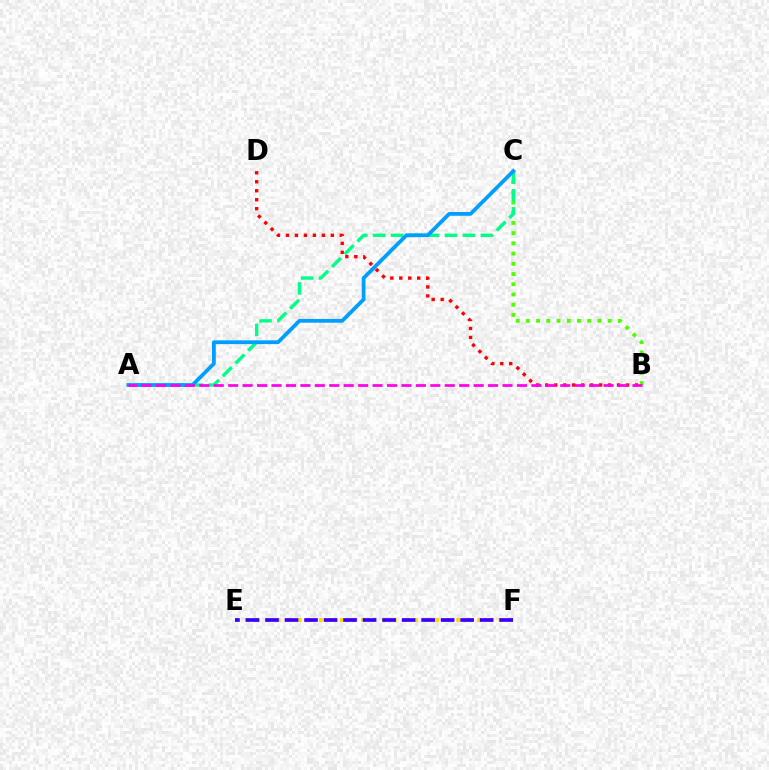{('B', 'C'): [{'color': '#4fff00', 'line_style': 'dotted', 'thickness': 2.78}], ('A', 'C'): [{'color': '#00ff86', 'line_style': 'dashed', 'thickness': 2.44}, {'color': '#009eff', 'line_style': 'solid', 'thickness': 2.71}], ('E', 'F'): [{'color': '#ffd500', 'line_style': 'dotted', 'thickness': 2.87}, {'color': '#3700ff', 'line_style': 'dashed', 'thickness': 2.65}], ('B', 'D'): [{'color': '#ff0000', 'line_style': 'dotted', 'thickness': 2.44}], ('A', 'B'): [{'color': '#ff00ed', 'line_style': 'dashed', 'thickness': 1.96}]}